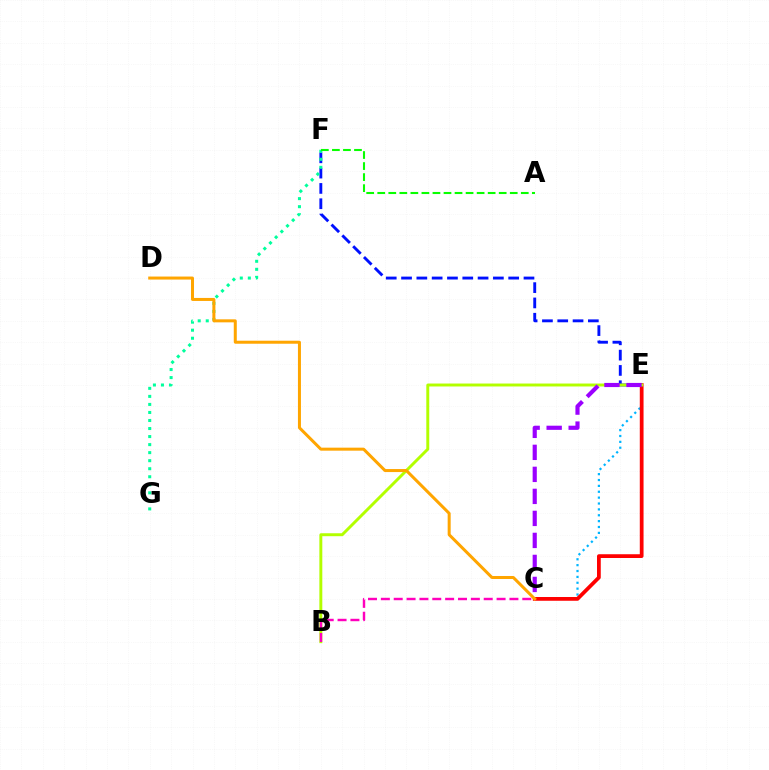{('E', 'F'): [{'color': '#0010ff', 'line_style': 'dashed', 'thickness': 2.08}], ('F', 'G'): [{'color': '#00ff9d', 'line_style': 'dotted', 'thickness': 2.18}], ('C', 'E'): [{'color': '#00b5ff', 'line_style': 'dotted', 'thickness': 1.6}, {'color': '#ff0000', 'line_style': 'solid', 'thickness': 2.71}, {'color': '#9b00ff', 'line_style': 'dashed', 'thickness': 2.99}], ('B', 'E'): [{'color': '#b3ff00', 'line_style': 'solid', 'thickness': 2.12}], ('A', 'F'): [{'color': '#08ff00', 'line_style': 'dashed', 'thickness': 1.5}], ('C', 'D'): [{'color': '#ffa500', 'line_style': 'solid', 'thickness': 2.17}], ('B', 'C'): [{'color': '#ff00bd', 'line_style': 'dashed', 'thickness': 1.75}]}